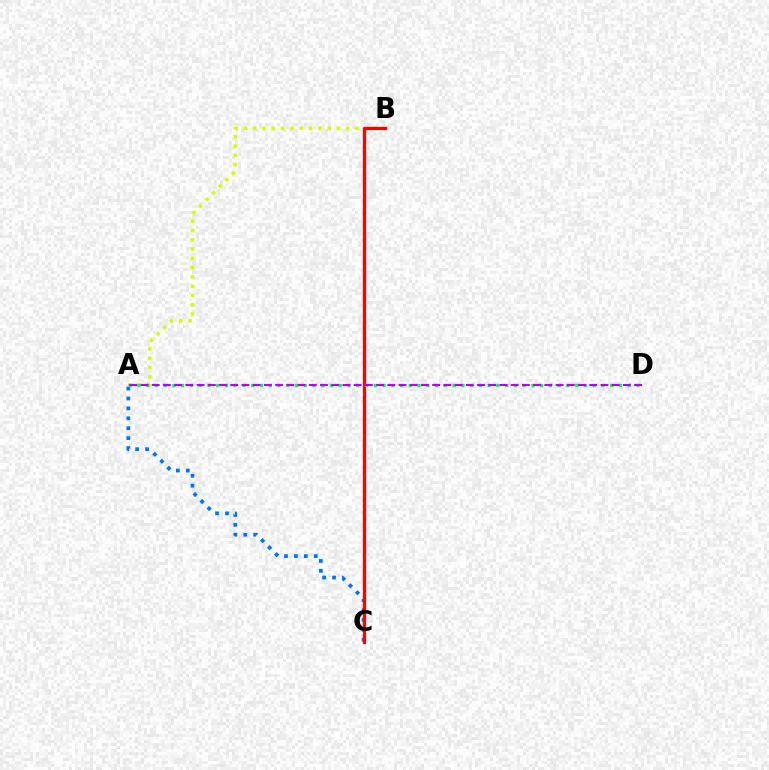{('A', 'C'): [{'color': '#0074ff', 'line_style': 'dotted', 'thickness': 2.69}], ('A', 'B'): [{'color': '#d1ff00', 'line_style': 'dotted', 'thickness': 2.52}], ('B', 'C'): [{'color': '#ff0000', 'line_style': 'solid', 'thickness': 2.31}], ('A', 'D'): [{'color': '#00ff5c', 'line_style': 'dotted', 'thickness': 2.38}, {'color': '#b900ff', 'line_style': 'dashed', 'thickness': 1.52}]}